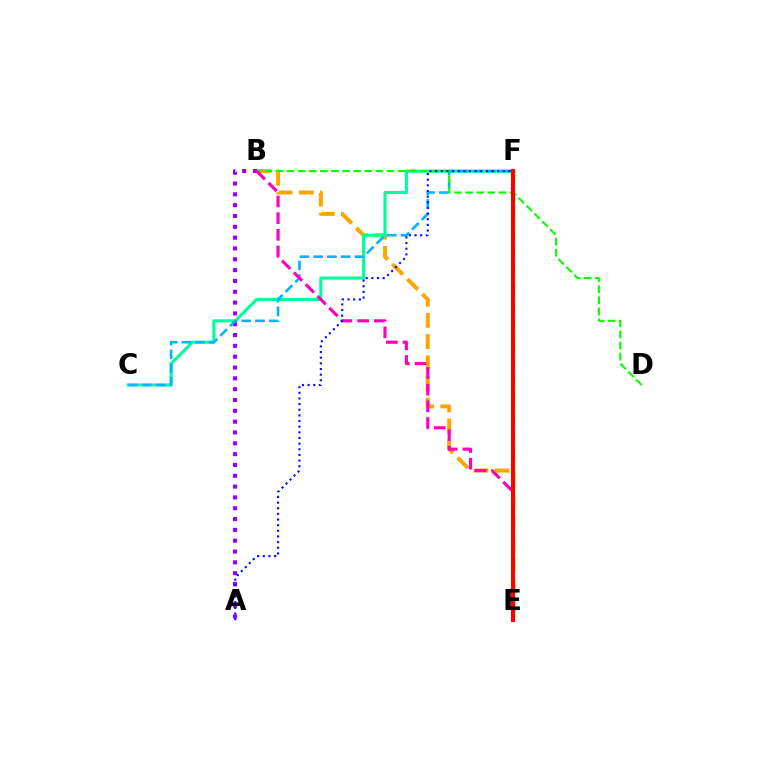{('B', 'E'): [{'color': '#ffa500', 'line_style': 'dashed', 'thickness': 2.88}, {'color': '#ff00bd', 'line_style': 'dashed', 'thickness': 2.27}], ('E', 'F'): [{'color': '#b3ff00', 'line_style': 'dashed', 'thickness': 2.51}, {'color': '#ff0000', 'line_style': 'solid', 'thickness': 2.95}], ('C', 'F'): [{'color': '#00ff9d', 'line_style': 'solid', 'thickness': 2.24}, {'color': '#00b5ff', 'line_style': 'dashed', 'thickness': 1.87}], ('A', 'B'): [{'color': '#9b00ff', 'line_style': 'dotted', 'thickness': 2.94}], ('B', 'D'): [{'color': '#08ff00', 'line_style': 'dashed', 'thickness': 1.51}], ('A', 'F'): [{'color': '#0010ff', 'line_style': 'dotted', 'thickness': 1.53}]}